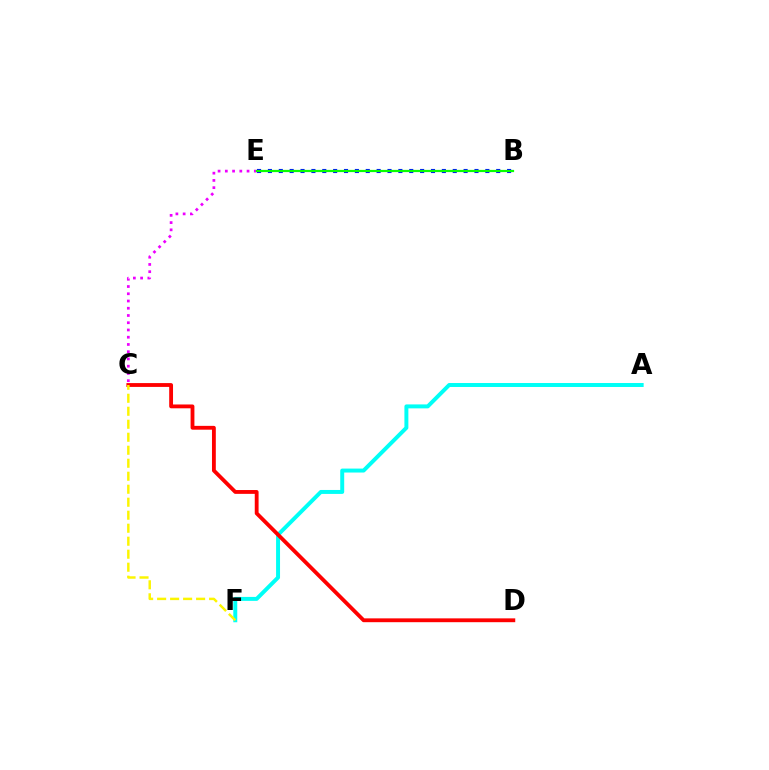{('A', 'F'): [{'color': '#00fff6', 'line_style': 'solid', 'thickness': 2.85}], ('C', 'D'): [{'color': '#ff0000', 'line_style': 'solid', 'thickness': 2.76}], ('C', 'E'): [{'color': '#ee00ff', 'line_style': 'dotted', 'thickness': 1.97}], ('B', 'E'): [{'color': '#0010ff', 'line_style': 'dotted', 'thickness': 2.95}, {'color': '#08ff00', 'line_style': 'solid', 'thickness': 1.59}], ('C', 'F'): [{'color': '#fcf500', 'line_style': 'dashed', 'thickness': 1.77}]}